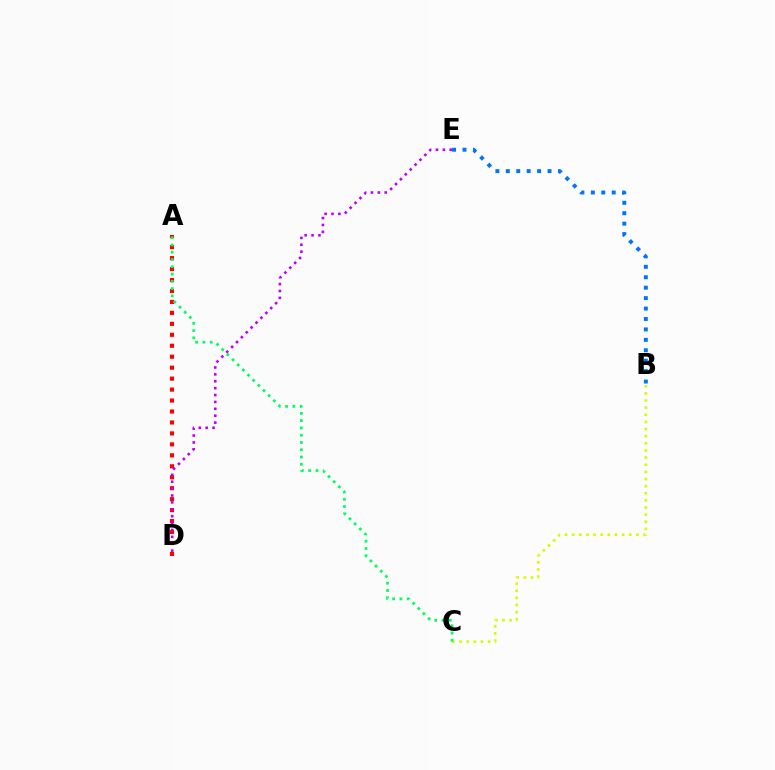{('B', 'C'): [{'color': '#d1ff00', 'line_style': 'dotted', 'thickness': 1.94}], ('A', 'D'): [{'color': '#ff0000', 'line_style': 'dotted', 'thickness': 2.98}], ('A', 'C'): [{'color': '#00ff5c', 'line_style': 'dotted', 'thickness': 1.98}], ('B', 'E'): [{'color': '#0074ff', 'line_style': 'dotted', 'thickness': 2.83}], ('D', 'E'): [{'color': '#b900ff', 'line_style': 'dotted', 'thickness': 1.87}]}